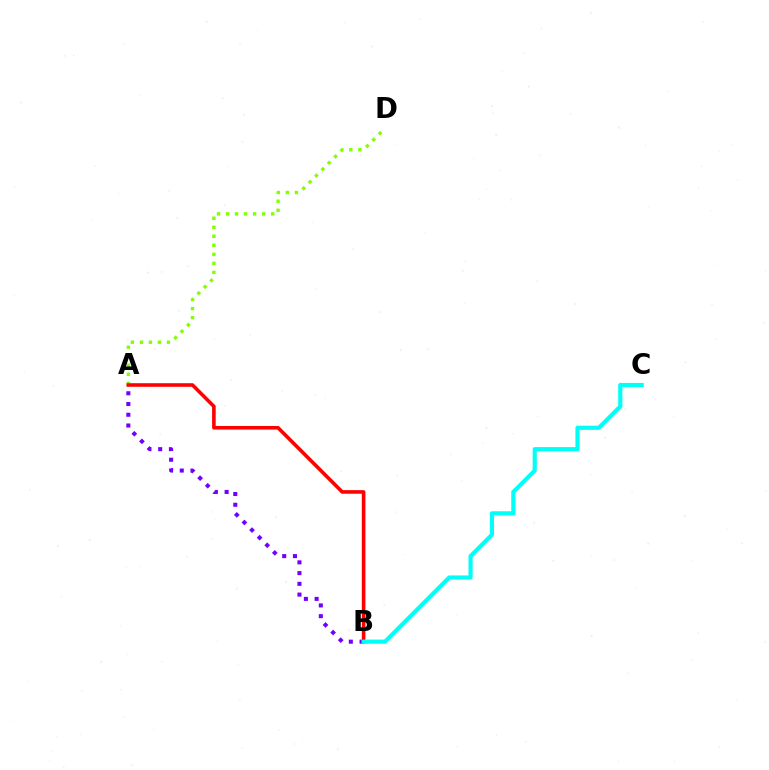{('A', 'D'): [{'color': '#84ff00', 'line_style': 'dotted', 'thickness': 2.45}], ('A', 'B'): [{'color': '#ff0000', 'line_style': 'solid', 'thickness': 2.59}, {'color': '#7200ff', 'line_style': 'dotted', 'thickness': 2.92}], ('B', 'C'): [{'color': '#00fff6', 'line_style': 'solid', 'thickness': 2.99}]}